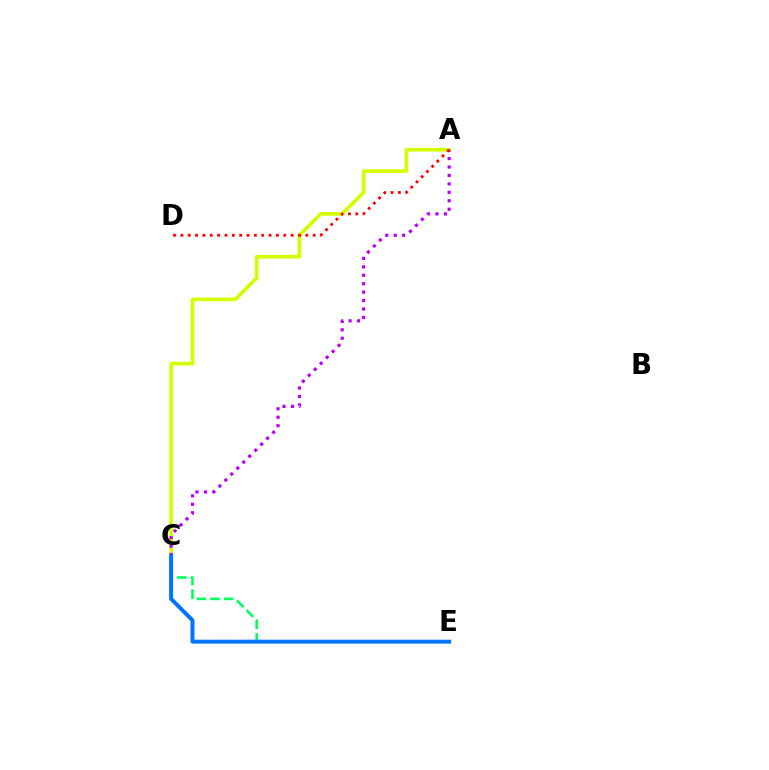{('A', 'C'): [{'color': '#d1ff00', 'line_style': 'solid', 'thickness': 2.65}, {'color': '#b900ff', 'line_style': 'dotted', 'thickness': 2.29}], ('C', 'E'): [{'color': '#00ff5c', 'line_style': 'dashed', 'thickness': 1.85}, {'color': '#0074ff', 'line_style': 'solid', 'thickness': 2.86}], ('A', 'D'): [{'color': '#ff0000', 'line_style': 'dotted', 'thickness': 2.0}]}